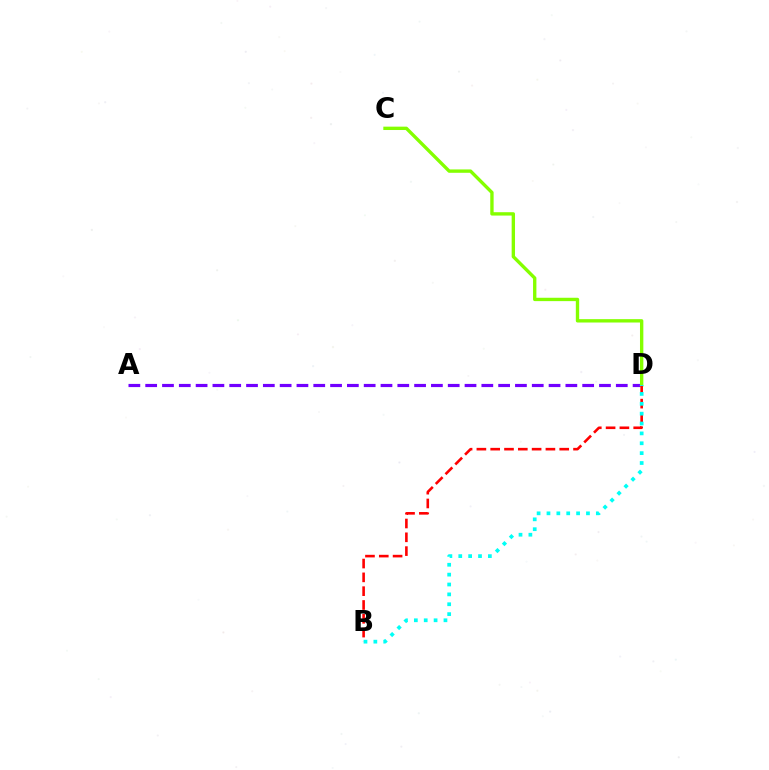{('A', 'D'): [{'color': '#7200ff', 'line_style': 'dashed', 'thickness': 2.28}], ('C', 'D'): [{'color': '#84ff00', 'line_style': 'solid', 'thickness': 2.42}], ('B', 'D'): [{'color': '#ff0000', 'line_style': 'dashed', 'thickness': 1.88}, {'color': '#00fff6', 'line_style': 'dotted', 'thickness': 2.68}]}